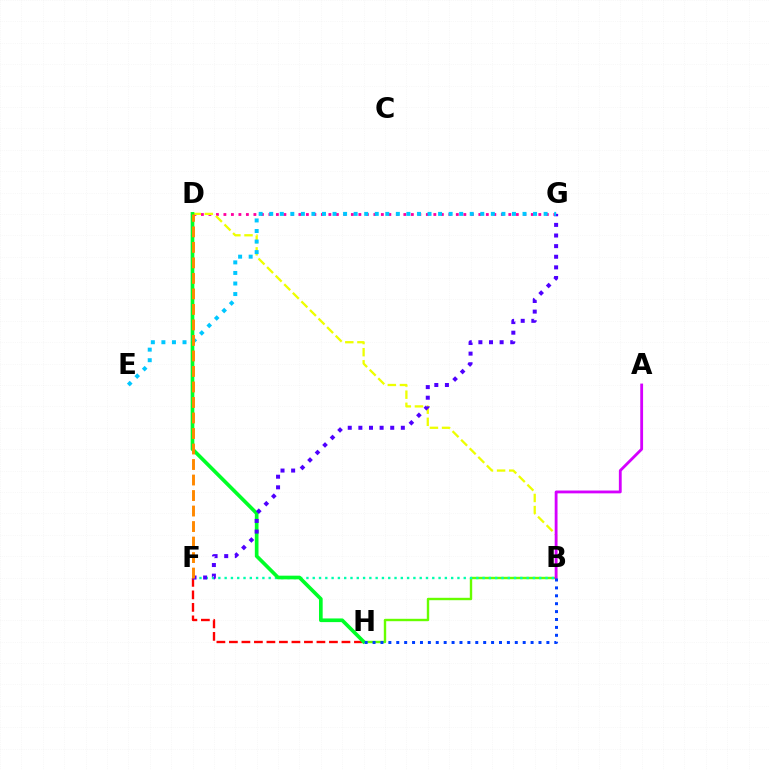{('F', 'H'): [{'color': '#ff0000', 'line_style': 'dashed', 'thickness': 1.7}], ('D', 'G'): [{'color': '#ff00a0', 'line_style': 'dotted', 'thickness': 2.04}], ('B', 'H'): [{'color': '#66ff00', 'line_style': 'solid', 'thickness': 1.73}, {'color': '#003fff', 'line_style': 'dotted', 'thickness': 2.15}], ('B', 'D'): [{'color': '#eeff00', 'line_style': 'dashed', 'thickness': 1.65}], ('B', 'F'): [{'color': '#00ffaf', 'line_style': 'dotted', 'thickness': 1.71}], ('D', 'H'): [{'color': '#00ff27', 'line_style': 'solid', 'thickness': 2.64}], ('A', 'B'): [{'color': '#d600ff', 'line_style': 'solid', 'thickness': 2.03}], ('F', 'G'): [{'color': '#4f00ff', 'line_style': 'dotted', 'thickness': 2.89}], ('E', 'G'): [{'color': '#00c7ff', 'line_style': 'dotted', 'thickness': 2.87}], ('D', 'F'): [{'color': '#ff8800', 'line_style': 'dashed', 'thickness': 2.11}]}